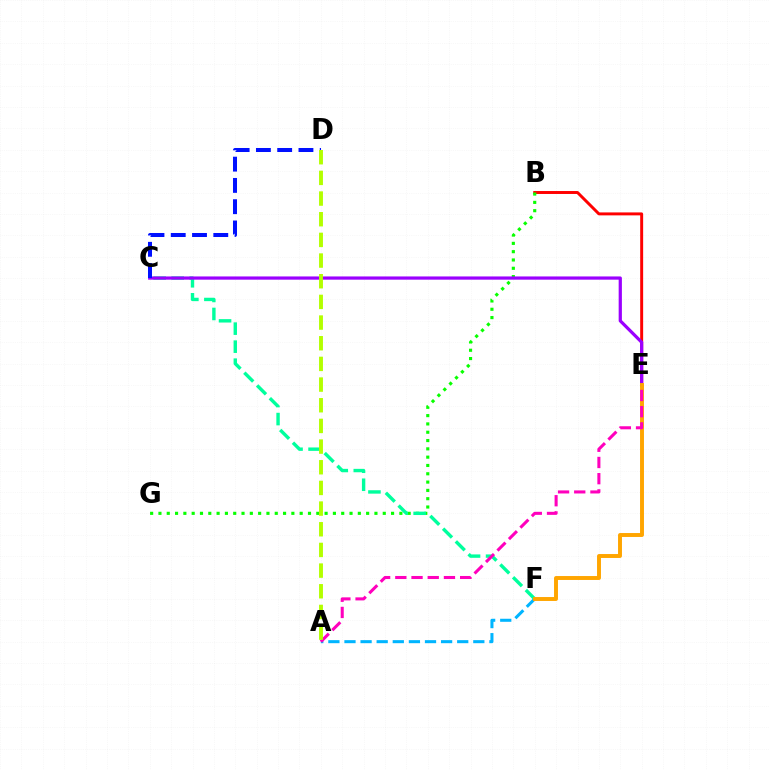{('B', 'E'): [{'color': '#ff0000', 'line_style': 'solid', 'thickness': 2.12}], ('B', 'G'): [{'color': '#08ff00', 'line_style': 'dotted', 'thickness': 2.26}], ('A', 'F'): [{'color': '#00b5ff', 'line_style': 'dashed', 'thickness': 2.19}], ('C', 'F'): [{'color': '#00ff9d', 'line_style': 'dashed', 'thickness': 2.45}], ('C', 'E'): [{'color': '#9b00ff', 'line_style': 'solid', 'thickness': 2.32}], ('C', 'D'): [{'color': '#0010ff', 'line_style': 'dashed', 'thickness': 2.89}], ('E', 'F'): [{'color': '#ffa500', 'line_style': 'solid', 'thickness': 2.83}], ('A', 'E'): [{'color': '#ff00bd', 'line_style': 'dashed', 'thickness': 2.2}], ('A', 'D'): [{'color': '#b3ff00', 'line_style': 'dashed', 'thickness': 2.81}]}